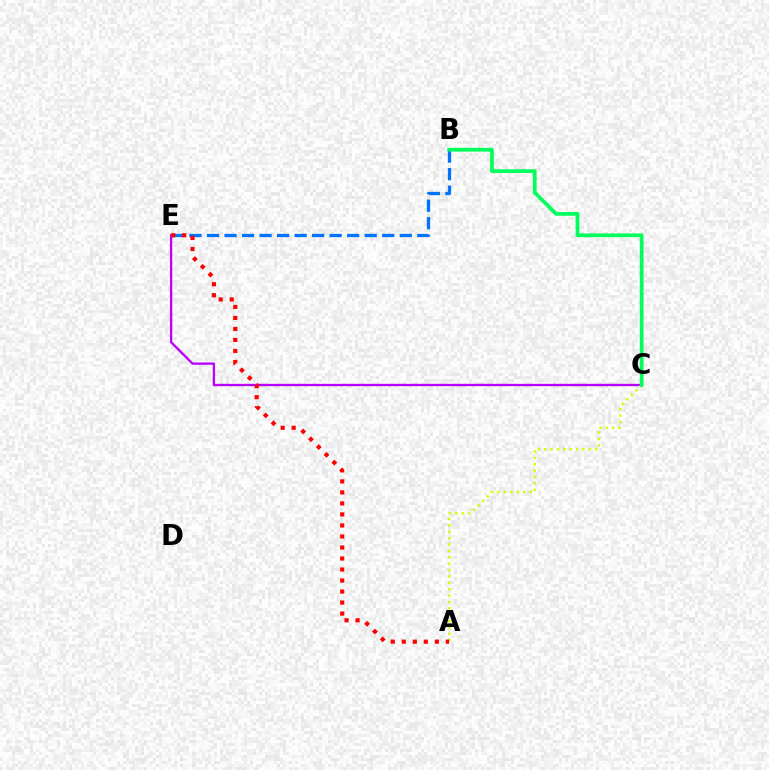{('C', 'E'): [{'color': '#b900ff', 'line_style': 'solid', 'thickness': 1.68}], ('A', 'C'): [{'color': '#d1ff00', 'line_style': 'dotted', 'thickness': 1.74}], ('B', 'E'): [{'color': '#0074ff', 'line_style': 'dashed', 'thickness': 2.38}], ('A', 'E'): [{'color': '#ff0000', 'line_style': 'dotted', 'thickness': 2.99}], ('B', 'C'): [{'color': '#00ff5c', 'line_style': 'solid', 'thickness': 2.69}]}